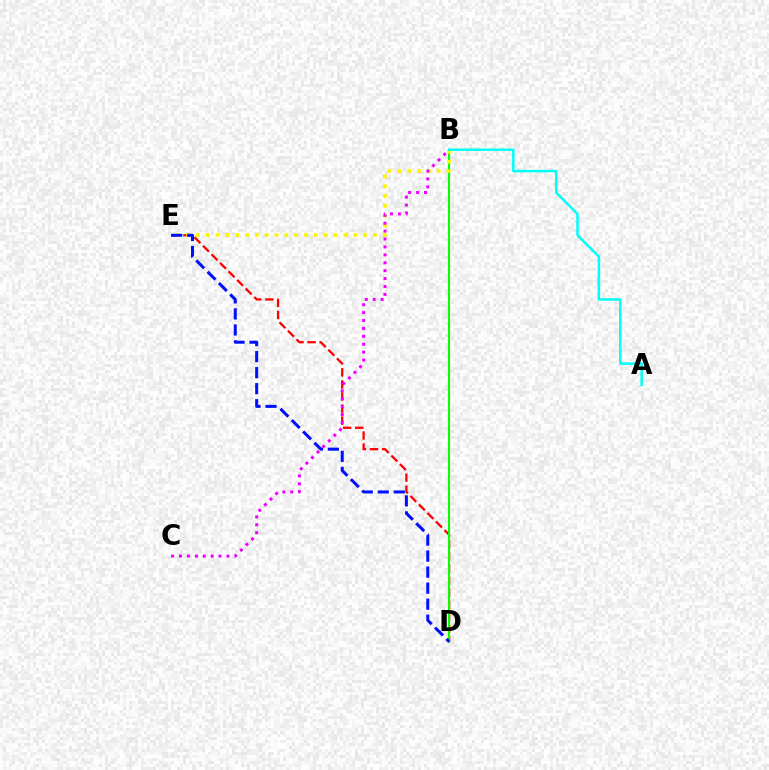{('D', 'E'): [{'color': '#ff0000', 'line_style': 'dashed', 'thickness': 1.64}, {'color': '#0010ff', 'line_style': 'dashed', 'thickness': 2.18}], ('B', 'D'): [{'color': '#08ff00', 'line_style': 'solid', 'thickness': 1.52}], ('B', 'E'): [{'color': '#fcf500', 'line_style': 'dotted', 'thickness': 2.67}], ('B', 'C'): [{'color': '#ee00ff', 'line_style': 'dotted', 'thickness': 2.15}], ('A', 'B'): [{'color': '#00fff6', 'line_style': 'solid', 'thickness': 1.79}]}